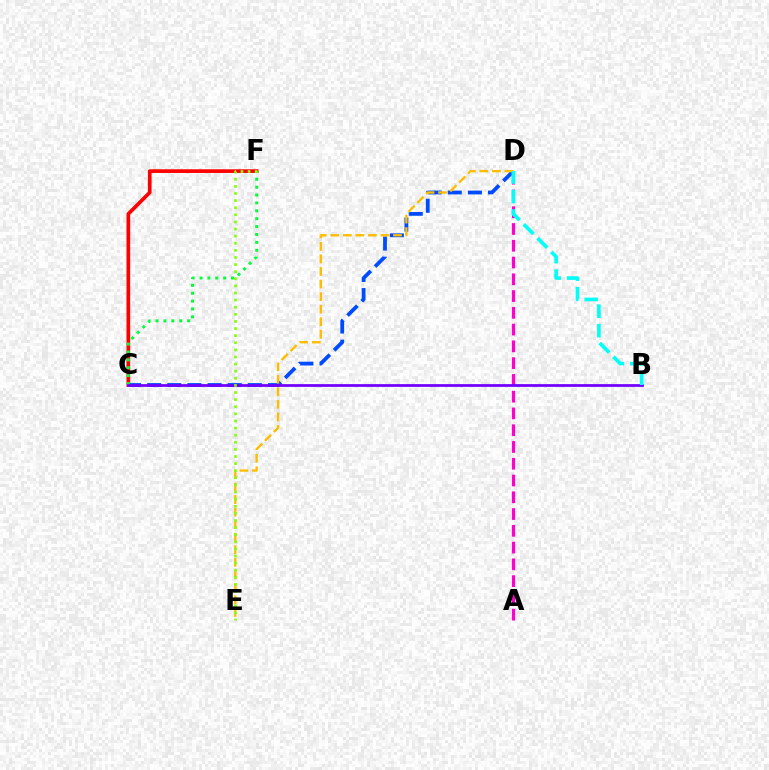{('C', 'F'): [{'color': '#ff0000', 'line_style': 'solid', 'thickness': 2.65}, {'color': '#00ff39', 'line_style': 'dotted', 'thickness': 2.14}], ('C', 'D'): [{'color': '#004bff', 'line_style': 'dashed', 'thickness': 2.74}], ('A', 'D'): [{'color': '#ff00cf', 'line_style': 'dashed', 'thickness': 2.28}], ('B', 'C'): [{'color': '#7200ff', 'line_style': 'solid', 'thickness': 1.98}], ('D', 'E'): [{'color': '#ffbd00', 'line_style': 'dashed', 'thickness': 1.7}], ('B', 'D'): [{'color': '#00fff6', 'line_style': 'dashed', 'thickness': 2.64}], ('E', 'F'): [{'color': '#84ff00', 'line_style': 'dotted', 'thickness': 1.93}]}